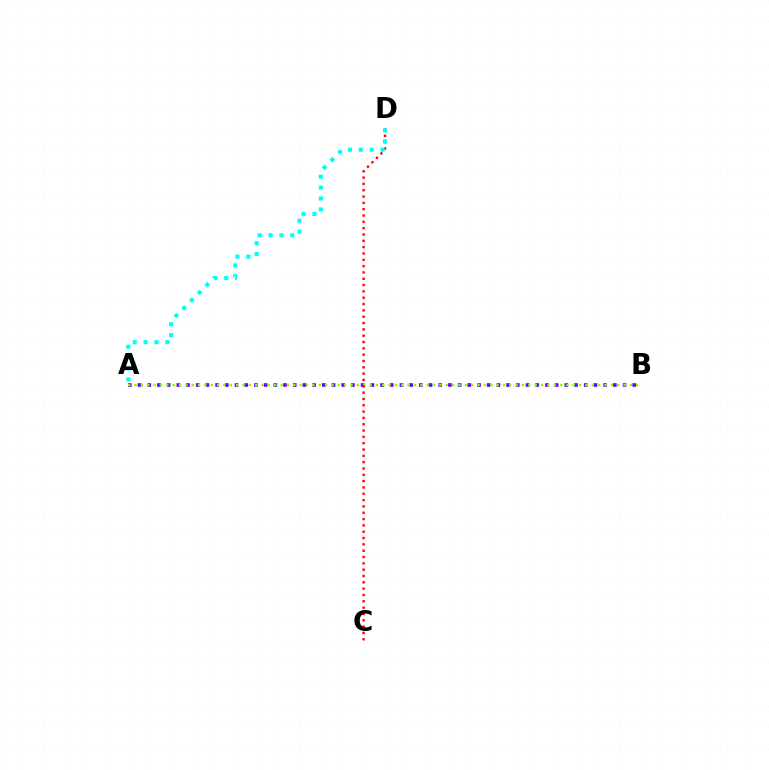{('A', 'B'): [{'color': '#7200ff', 'line_style': 'dotted', 'thickness': 2.64}, {'color': '#84ff00', 'line_style': 'dotted', 'thickness': 1.73}], ('C', 'D'): [{'color': '#ff0000', 'line_style': 'dotted', 'thickness': 1.72}], ('A', 'D'): [{'color': '#00fff6', 'line_style': 'dotted', 'thickness': 2.96}]}